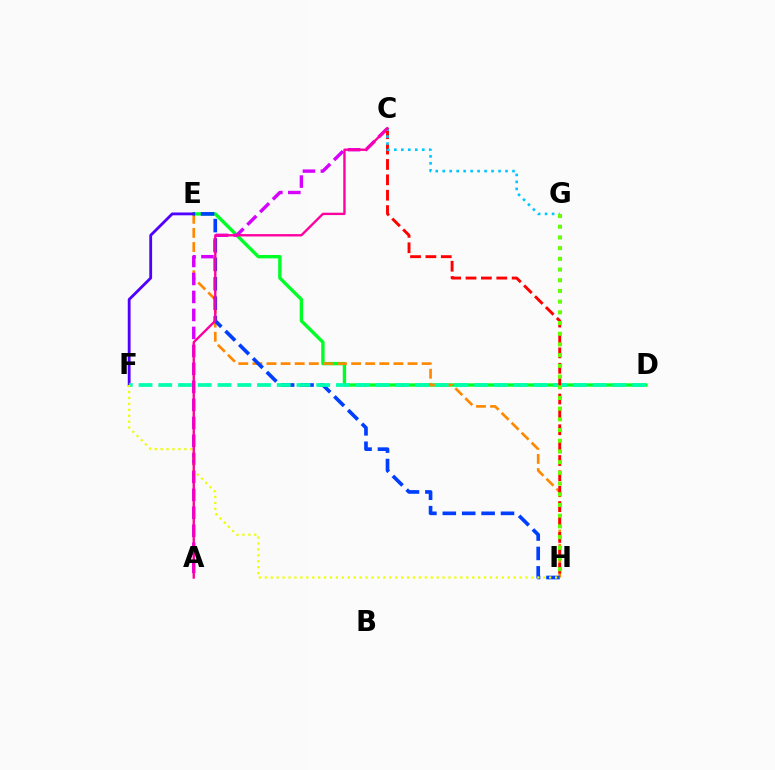{('D', 'E'): [{'color': '#00ff27', 'line_style': 'solid', 'thickness': 2.43}], ('E', 'H'): [{'color': '#ff8800', 'line_style': 'dashed', 'thickness': 1.92}, {'color': '#003fff', 'line_style': 'dashed', 'thickness': 2.64}], ('E', 'F'): [{'color': '#4f00ff', 'line_style': 'solid', 'thickness': 2.02}], ('A', 'C'): [{'color': '#d600ff', 'line_style': 'dashed', 'thickness': 2.44}, {'color': '#ff00a0', 'line_style': 'solid', 'thickness': 1.71}], ('D', 'F'): [{'color': '#00ffaf', 'line_style': 'dashed', 'thickness': 2.68}], ('C', 'H'): [{'color': '#ff0000', 'line_style': 'dashed', 'thickness': 2.09}], ('C', 'G'): [{'color': '#00c7ff', 'line_style': 'dotted', 'thickness': 1.9}], ('F', 'H'): [{'color': '#eeff00', 'line_style': 'dotted', 'thickness': 1.61}], ('G', 'H'): [{'color': '#66ff00', 'line_style': 'dotted', 'thickness': 2.91}]}